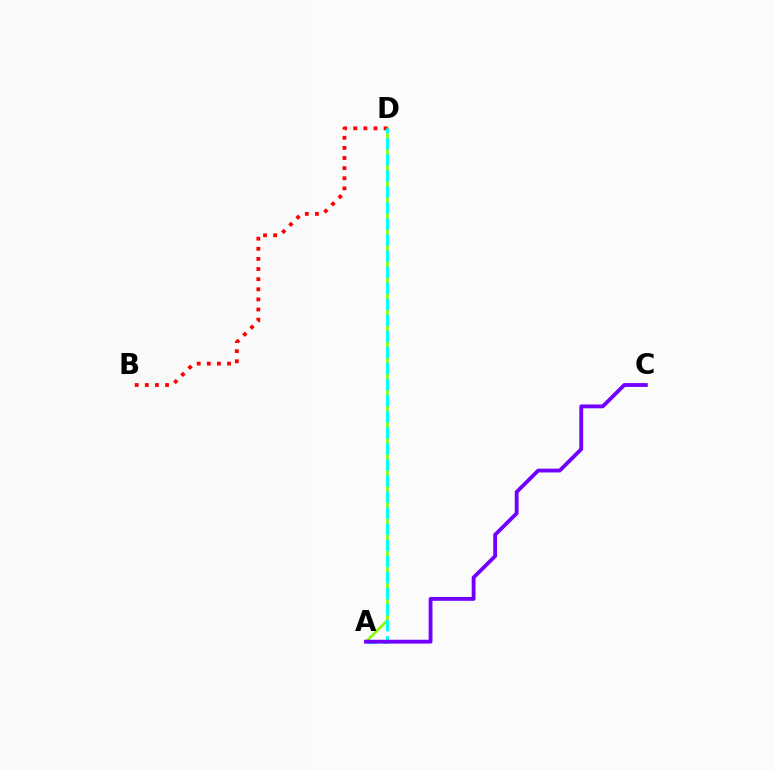{('A', 'D'): [{'color': '#84ff00', 'line_style': 'solid', 'thickness': 1.92}, {'color': '#00fff6', 'line_style': 'dashed', 'thickness': 2.18}], ('B', 'D'): [{'color': '#ff0000', 'line_style': 'dotted', 'thickness': 2.75}], ('A', 'C'): [{'color': '#7200ff', 'line_style': 'solid', 'thickness': 2.76}]}